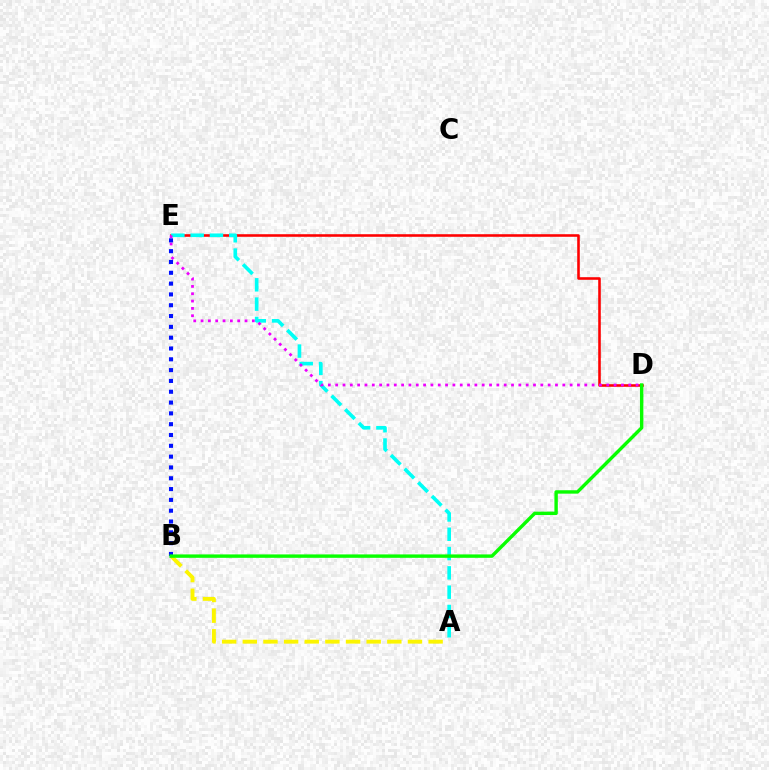{('A', 'B'): [{'color': '#fcf500', 'line_style': 'dashed', 'thickness': 2.8}], ('D', 'E'): [{'color': '#ff0000', 'line_style': 'solid', 'thickness': 1.86}, {'color': '#ee00ff', 'line_style': 'dotted', 'thickness': 1.99}], ('A', 'E'): [{'color': '#00fff6', 'line_style': 'dashed', 'thickness': 2.62}], ('B', 'E'): [{'color': '#0010ff', 'line_style': 'dotted', 'thickness': 2.94}], ('B', 'D'): [{'color': '#08ff00', 'line_style': 'solid', 'thickness': 2.45}]}